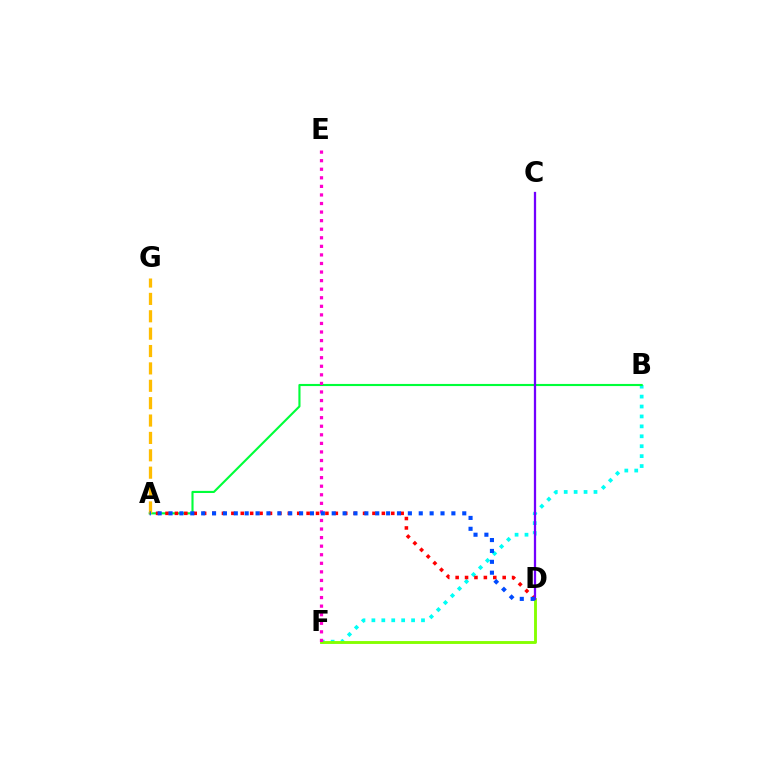{('B', 'F'): [{'color': '#00fff6', 'line_style': 'dotted', 'thickness': 2.7}], ('A', 'B'): [{'color': '#00ff39', 'line_style': 'solid', 'thickness': 1.53}], ('D', 'F'): [{'color': '#84ff00', 'line_style': 'solid', 'thickness': 2.07}], ('A', 'D'): [{'color': '#ff0000', 'line_style': 'dotted', 'thickness': 2.56}, {'color': '#004bff', 'line_style': 'dotted', 'thickness': 2.96}], ('E', 'F'): [{'color': '#ff00cf', 'line_style': 'dotted', 'thickness': 2.33}], ('A', 'G'): [{'color': '#ffbd00', 'line_style': 'dashed', 'thickness': 2.36}], ('C', 'D'): [{'color': '#7200ff', 'line_style': 'solid', 'thickness': 1.64}]}